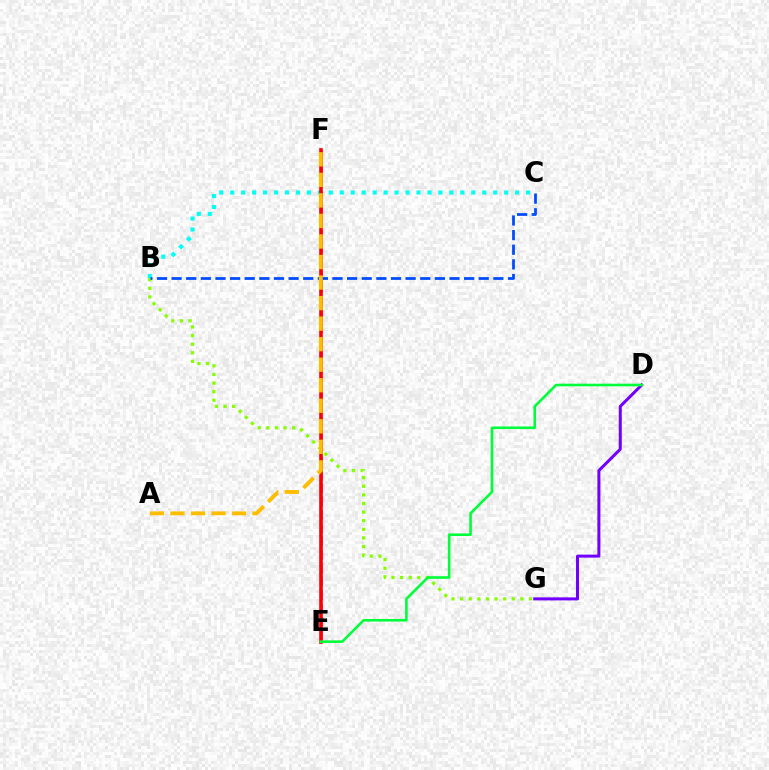{('D', 'G'): [{'color': '#7200ff', 'line_style': 'solid', 'thickness': 2.18}], ('B', 'C'): [{'color': '#00fff6', 'line_style': 'dotted', 'thickness': 2.98}, {'color': '#004bff', 'line_style': 'dashed', 'thickness': 1.99}], ('B', 'G'): [{'color': '#84ff00', 'line_style': 'dotted', 'thickness': 2.34}], ('E', 'F'): [{'color': '#ff00cf', 'line_style': 'dashed', 'thickness': 1.81}, {'color': '#ff0000', 'line_style': 'solid', 'thickness': 2.6}], ('D', 'E'): [{'color': '#00ff39', 'line_style': 'solid', 'thickness': 1.88}], ('A', 'F'): [{'color': '#ffbd00', 'line_style': 'dashed', 'thickness': 2.79}]}